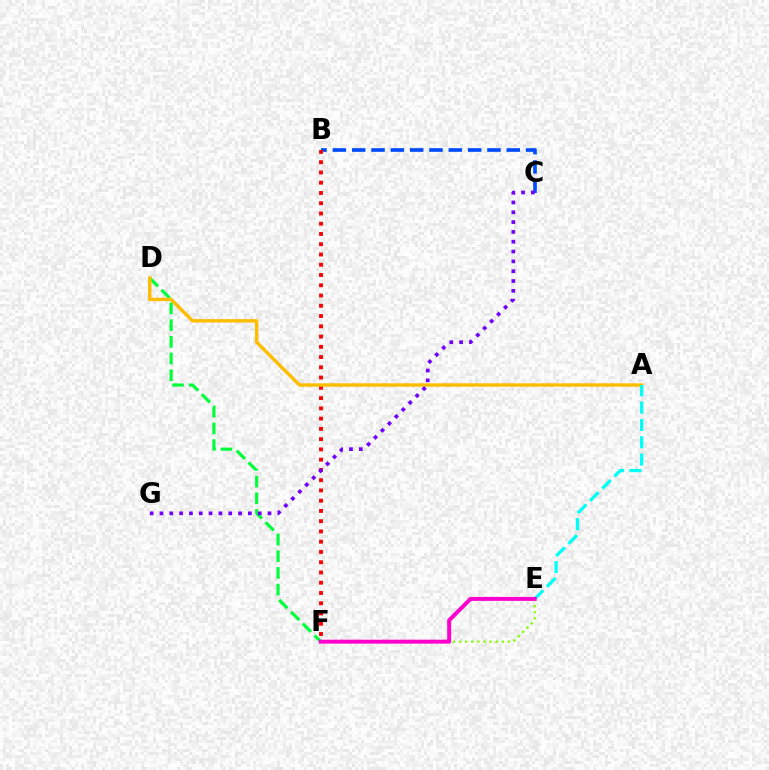{('B', 'C'): [{'color': '#004bff', 'line_style': 'dashed', 'thickness': 2.63}], ('B', 'F'): [{'color': '#ff0000', 'line_style': 'dotted', 'thickness': 2.79}], ('D', 'F'): [{'color': '#00ff39', 'line_style': 'dashed', 'thickness': 2.27}], ('A', 'D'): [{'color': '#ffbd00', 'line_style': 'solid', 'thickness': 2.45}], ('C', 'G'): [{'color': '#7200ff', 'line_style': 'dotted', 'thickness': 2.67}], ('A', 'E'): [{'color': '#00fff6', 'line_style': 'dashed', 'thickness': 2.35}], ('E', 'F'): [{'color': '#84ff00', 'line_style': 'dotted', 'thickness': 1.66}, {'color': '#ff00cf', 'line_style': 'solid', 'thickness': 2.85}]}